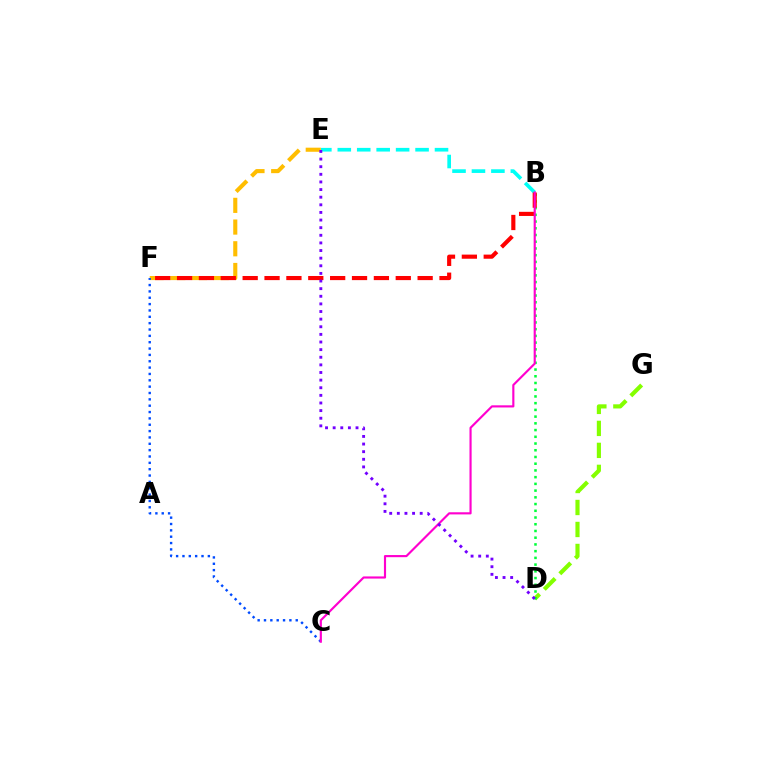{('D', 'G'): [{'color': '#84ff00', 'line_style': 'dashed', 'thickness': 2.99}], ('B', 'E'): [{'color': '#00fff6', 'line_style': 'dashed', 'thickness': 2.64}], ('E', 'F'): [{'color': '#ffbd00', 'line_style': 'dashed', 'thickness': 2.95}], ('B', 'D'): [{'color': '#00ff39', 'line_style': 'dotted', 'thickness': 1.83}], ('B', 'F'): [{'color': '#ff0000', 'line_style': 'dashed', 'thickness': 2.97}], ('C', 'F'): [{'color': '#004bff', 'line_style': 'dotted', 'thickness': 1.73}], ('B', 'C'): [{'color': '#ff00cf', 'line_style': 'solid', 'thickness': 1.55}], ('D', 'E'): [{'color': '#7200ff', 'line_style': 'dotted', 'thickness': 2.07}]}